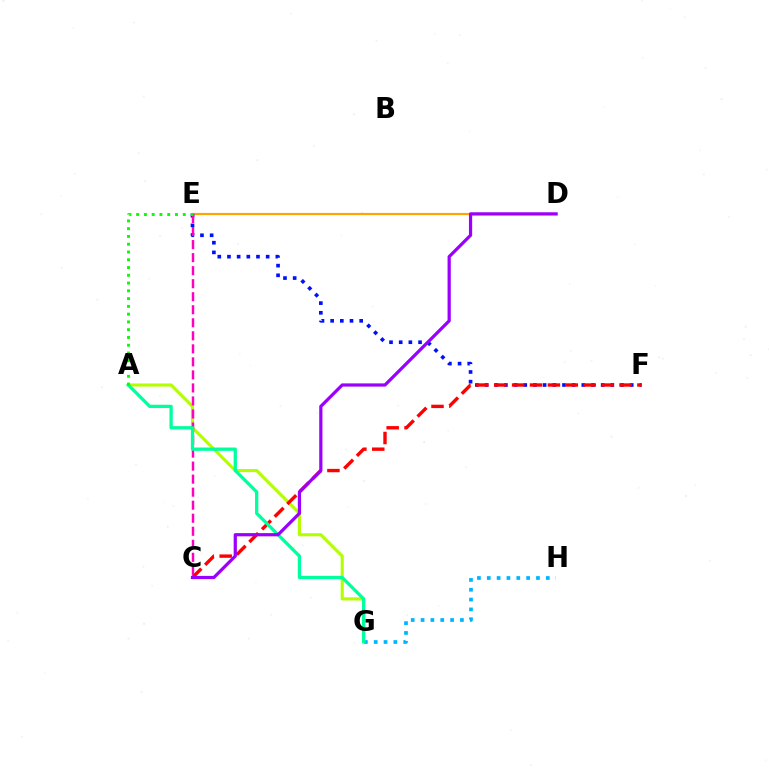{('D', 'E'): [{'color': '#ffa500', 'line_style': 'solid', 'thickness': 1.58}], ('G', 'H'): [{'color': '#00b5ff', 'line_style': 'dotted', 'thickness': 2.67}], ('E', 'F'): [{'color': '#0010ff', 'line_style': 'dotted', 'thickness': 2.63}], ('A', 'G'): [{'color': '#b3ff00', 'line_style': 'solid', 'thickness': 2.24}, {'color': '#00ff9d', 'line_style': 'solid', 'thickness': 2.36}], ('C', 'E'): [{'color': '#ff00bd', 'line_style': 'dashed', 'thickness': 1.77}], ('C', 'F'): [{'color': '#ff0000', 'line_style': 'dashed', 'thickness': 2.43}], ('C', 'D'): [{'color': '#9b00ff', 'line_style': 'solid', 'thickness': 2.32}], ('A', 'E'): [{'color': '#08ff00', 'line_style': 'dotted', 'thickness': 2.11}]}